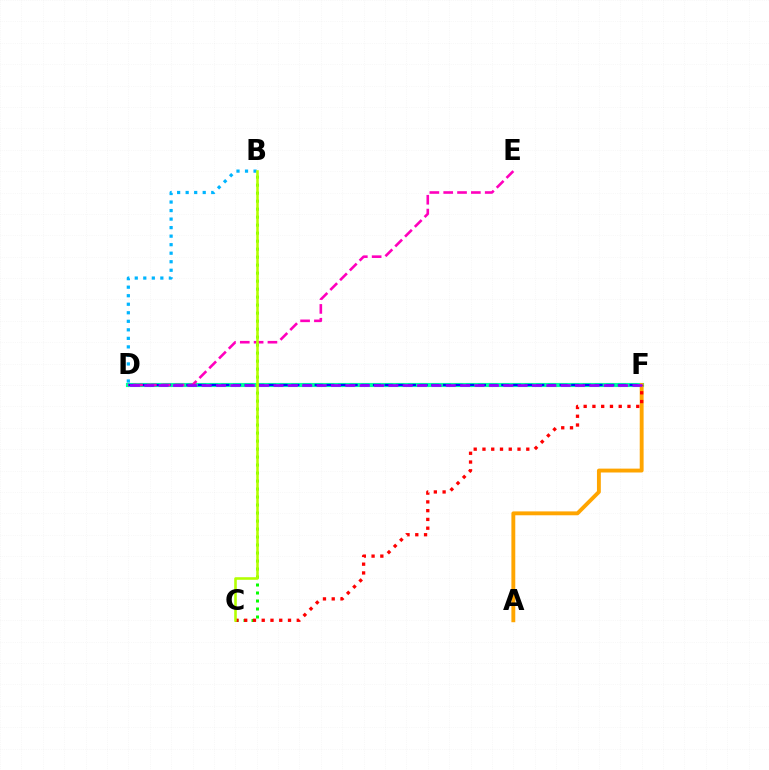{('D', 'F'): [{'color': '#00ff9d', 'line_style': 'solid', 'thickness': 2.97}, {'color': '#0010ff', 'line_style': 'dashed', 'thickness': 1.58}, {'color': '#9b00ff', 'line_style': 'dashed', 'thickness': 1.95}], ('D', 'E'): [{'color': '#ff00bd', 'line_style': 'dashed', 'thickness': 1.88}], ('A', 'F'): [{'color': '#ffa500', 'line_style': 'solid', 'thickness': 2.79}], ('B', 'D'): [{'color': '#00b5ff', 'line_style': 'dotted', 'thickness': 2.32}], ('B', 'C'): [{'color': '#08ff00', 'line_style': 'dotted', 'thickness': 2.17}, {'color': '#b3ff00', 'line_style': 'solid', 'thickness': 1.86}], ('C', 'F'): [{'color': '#ff0000', 'line_style': 'dotted', 'thickness': 2.38}]}